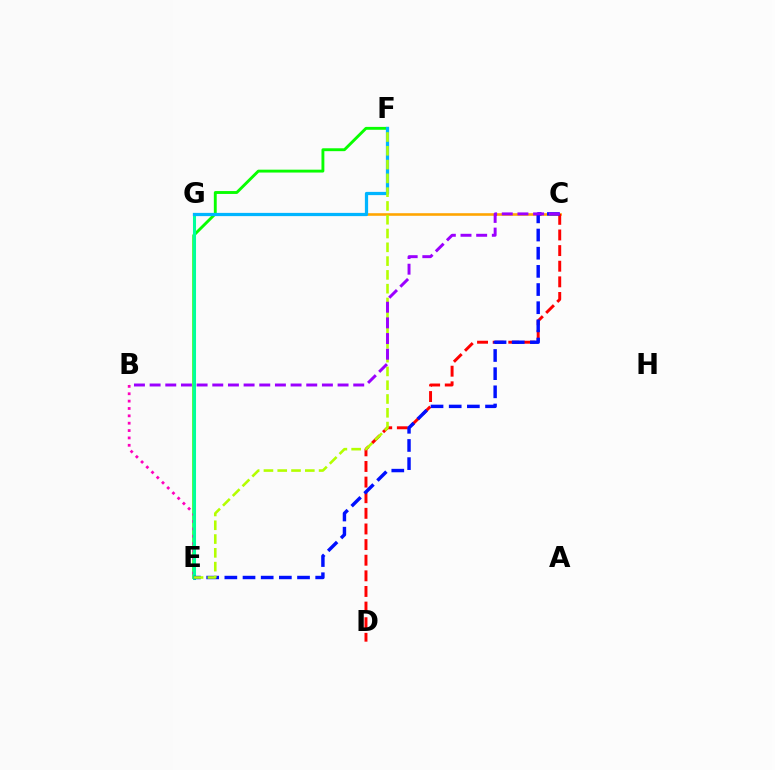{('C', 'G'): [{'color': '#ffa500', 'line_style': 'solid', 'thickness': 1.87}], ('E', 'F'): [{'color': '#08ff00', 'line_style': 'solid', 'thickness': 2.07}, {'color': '#b3ff00', 'line_style': 'dashed', 'thickness': 1.87}], ('C', 'D'): [{'color': '#ff0000', 'line_style': 'dashed', 'thickness': 2.12}], ('B', 'E'): [{'color': '#ff00bd', 'line_style': 'dotted', 'thickness': 2.0}], ('E', 'G'): [{'color': '#00ff9d', 'line_style': 'solid', 'thickness': 2.2}], ('C', 'E'): [{'color': '#0010ff', 'line_style': 'dashed', 'thickness': 2.47}], ('F', 'G'): [{'color': '#00b5ff', 'line_style': 'solid', 'thickness': 2.33}], ('B', 'C'): [{'color': '#9b00ff', 'line_style': 'dashed', 'thickness': 2.13}]}